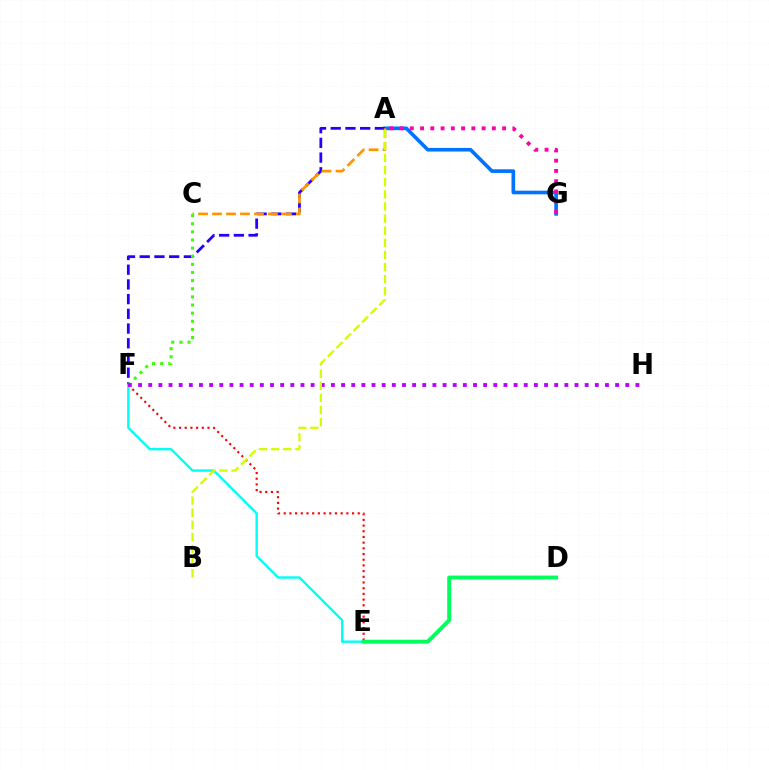{('A', 'G'): [{'color': '#0074ff', 'line_style': 'solid', 'thickness': 2.62}, {'color': '#ff00ac', 'line_style': 'dotted', 'thickness': 2.79}], ('A', 'F'): [{'color': '#2500ff', 'line_style': 'dashed', 'thickness': 2.0}], ('E', 'F'): [{'color': '#ff0000', 'line_style': 'dotted', 'thickness': 1.55}, {'color': '#00fff6', 'line_style': 'solid', 'thickness': 1.73}], ('A', 'C'): [{'color': '#ff9400', 'line_style': 'dashed', 'thickness': 1.9}], ('C', 'F'): [{'color': '#3dff00', 'line_style': 'dotted', 'thickness': 2.21}], ('F', 'H'): [{'color': '#b900ff', 'line_style': 'dotted', 'thickness': 2.76}], ('D', 'E'): [{'color': '#00ff5c', 'line_style': 'solid', 'thickness': 2.81}], ('A', 'B'): [{'color': '#d1ff00', 'line_style': 'dashed', 'thickness': 1.65}]}